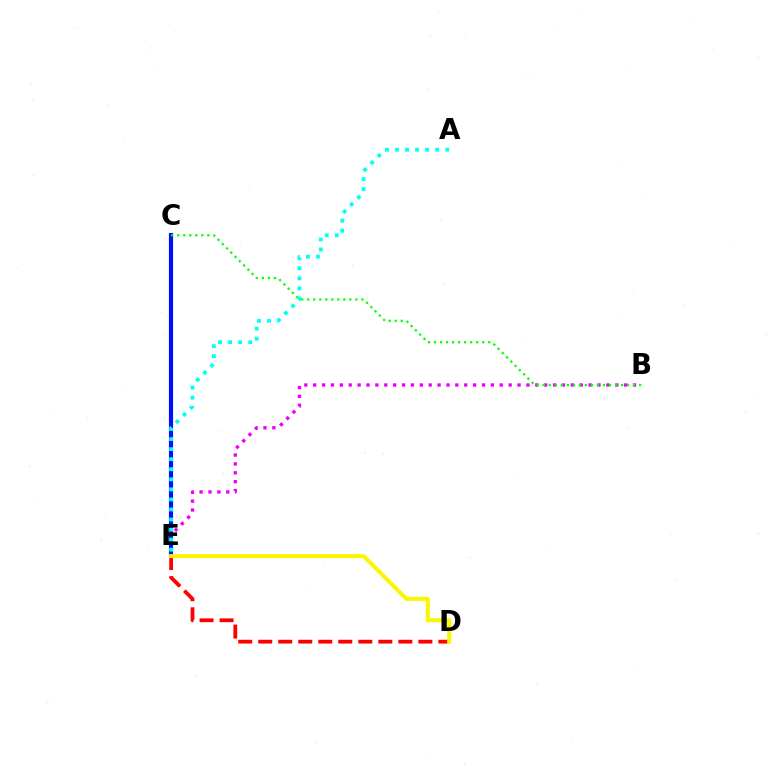{('B', 'E'): [{'color': '#ee00ff', 'line_style': 'dotted', 'thickness': 2.41}], ('C', 'E'): [{'color': '#0010ff', 'line_style': 'solid', 'thickness': 2.99}], ('D', 'E'): [{'color': '#ff0000', 'line_style': 'dashed', 'thickness': 2.72}, {'color': '#fcf500', 'line_style': 'solid', 'thickness': 2.91}], ('B', 'C'): [{'color': '#08ff00', 'line_style': 'dotted', 'thickness': 1.64}], ('A', 'E'): [{'color': '#00fff6', 'line_style': 'dotted', 'thickness': 2.73}]}